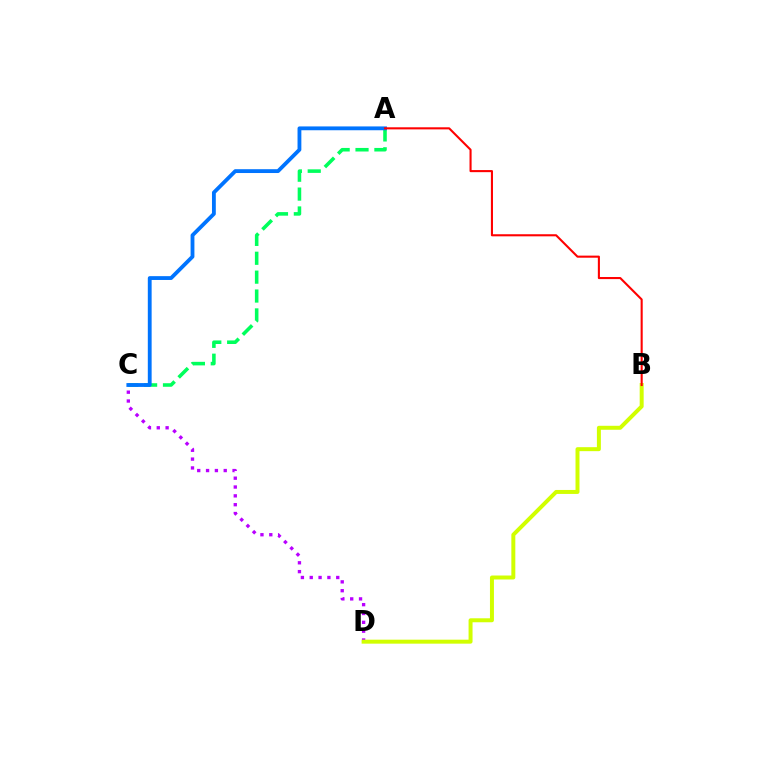{('C', 'D'): [{'color': '#b900ff', 'line_style': 'dotted', 'thickness': 2.4}], ('B', 'D'): [{'color': '#d1ff00', 'line_style': 'solid', 'thickness': 2.86}], ('A', 'C'): [{'color': '#00ff5c', 'line_style': 'dashed', 'thickness': 2.57}, {'color': '#0074ff', 'line_style': 'solid', 'thickness': 2.75}], ('A', 'B'): [{'color': '#ff0000', 'line_style': 'solid', 'thickness': 1.5}]}